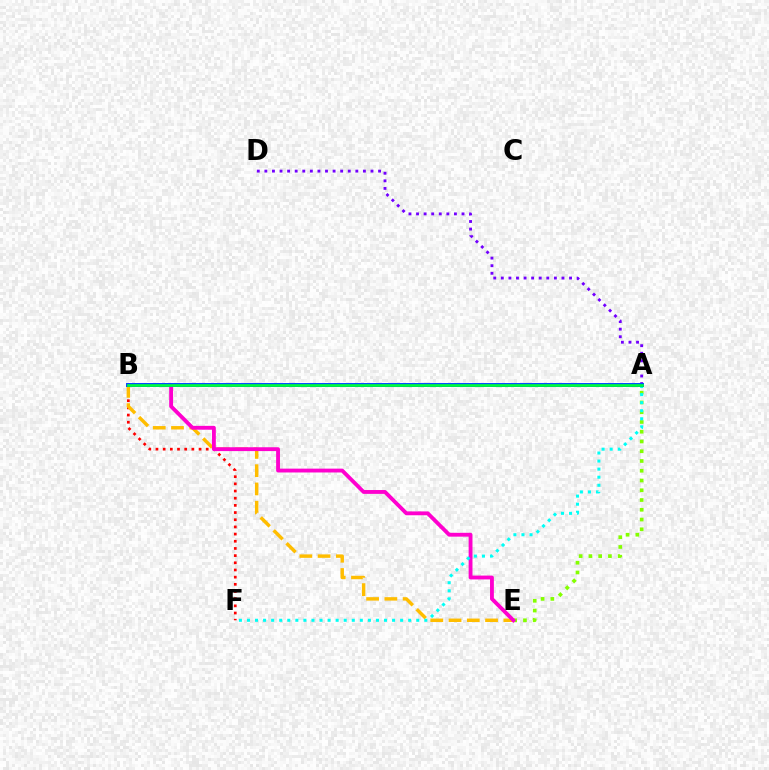{('B', 'F'): [{'color': '#ff0000', 'line_style': 'dotted', 'thickness': 1.95}], ('B', 'E'): [{'color': '#ffbd00', 'line_style': 'dashed', 'thickness': 2.48}, {'color': '#ff00cf', 'line_style': 'solid', 'thickness': 2.77}], ('A', 'D'): [{'color': '#7200ff', 'line_style': 'dotted', 'thickness': 2.06}], ('A', 'E'): [{'color': '#84ff00', 'line_style': 'dotted', 'thickness': 2.65}], ('A', 'F'): [{'color': '#00fff6', 'line_style': 'dotted', 'thickness': 2.19}], ('A', 'B'): [{'color': '#004bff', 'line_style': 'solid', 'thickness': 2.84}, {'color': '#00ff39', 'line_style': 'solid', 'thickness': 1.92}]}